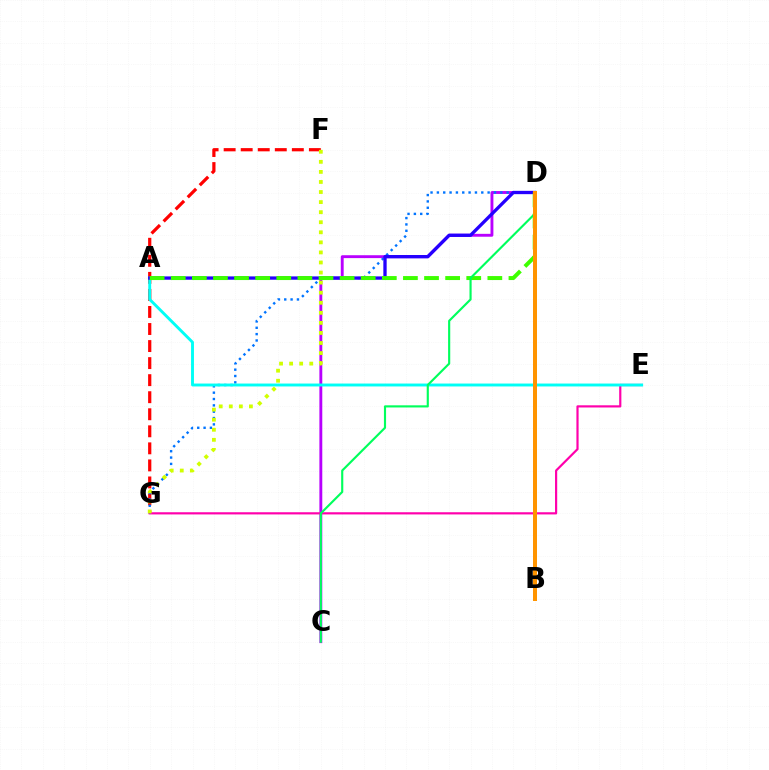{('C', 'D'): [{'color': '#b900ff', 'line_style': 'solid', 'thickness': 2.08}, {'color': '#00ff5c', 'line_style': 'solid', 'thickness': 1.54}], ('F', 'G'): [{'color': '#ff0000', 'line_style': 'dashed', 'thickness': 2.32}, {'color': '#d1ff00', 'line_style': 'dotted', 'thickness': 2.73}], ('E', 'G'): [{'color': '#ff00ac', 'line_style': 'solid', 'thickness': 1.57}], ('D', 'G'): [{'color': '#0074ff', 'line_style': 'dotted', 'thickness': 1.72}], ('A', 'E'): [{'color': '#00fff6', 'line_style': 'solid', 'thickness': 2.09}], ('A', 'D'): [{'color': '#2500ff', 'line_style': 'solid', 'thickness': 2.39}, {'color': '#3dff00', 'line_style': 'dashed', 'thickness': 2.87}], ('B', 'D'): [{'color': '#ff9400', 'line_style': 'solid', 'thickness': 2.88}]}